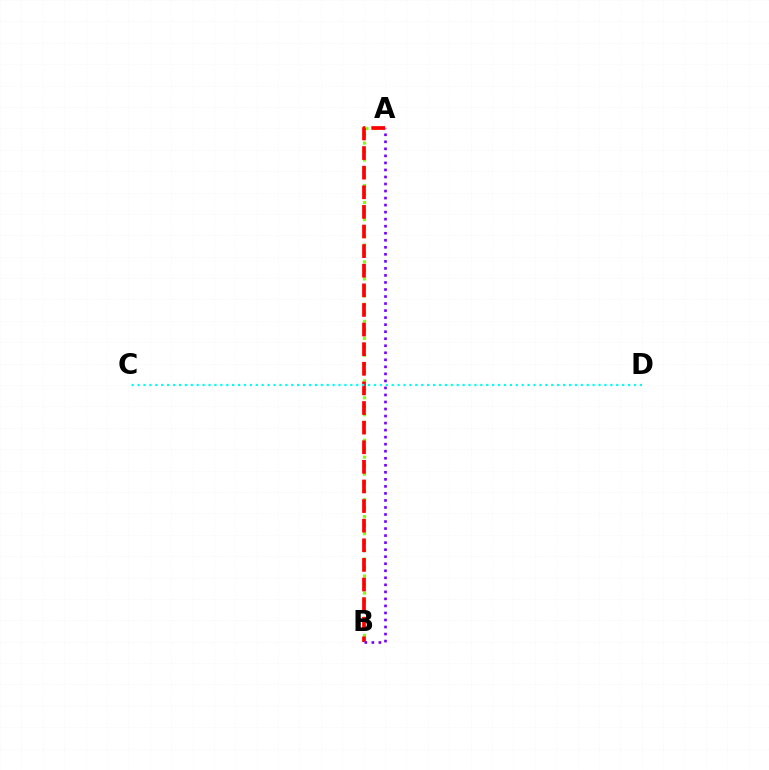{('A', 'B'): [{'color': '#84ff00', 'line_style': 'dotted', 'thickness': 2.31}, {'color': '#ff0000', 'line_style': 'dashed', 'thickness': 2.66}, {'color': '#7200ff', 'line_style': 'dotted', 'thickness': 1.91}], ('C', 'D'): [{'color': '#00fff6', 'line_style': 'dotted', 'thickness': 1.61}]}